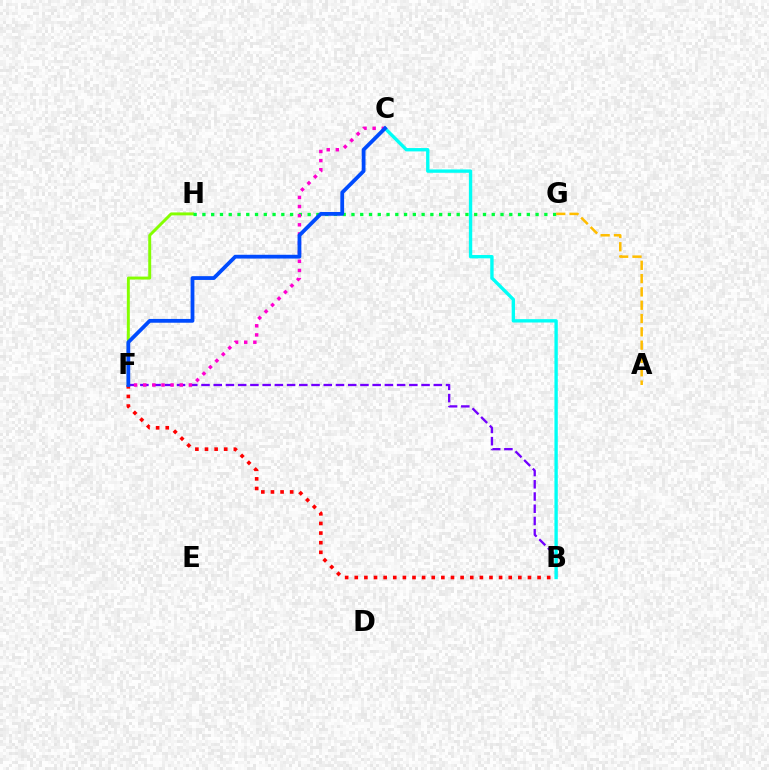{('B', 'F'): [{'color': '#7200ff', 'line_style': 'dashed', 'thickness': 1.66}, {'color': '#ff0000', 'line_style': 'dotted', 'thickness': 2.61}], ('B', 'C'): [{'color': '#00fff6', 'line_style': 'solid', 'thickness': 2.41}], ('F', 'H'): [{'color': '#84ff00', 'line_style': 'solid', 'thickness': 2.12}], ('G', 'H'): [{'color': '#00ff39', 'line_style': 'dotted', 'thickness': 2.38}], ('C', 'F'): [{'color': '#ff00cf', 'line_style': 'dotted', 'thickness': 2.48}, {'color': '#004bff', 'line_style': 'solid', 'thickness': 2.73}], ('A', 'G'): [{'color': '#ffbd00', 'line_style': 'dashed', 'thickness': 1.81}]}